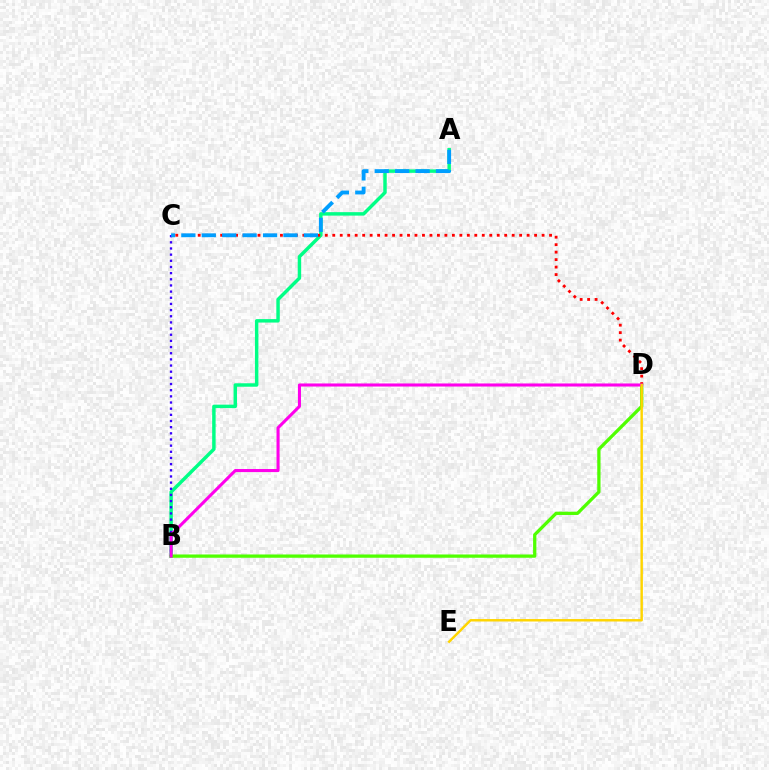{('A', 'B'): [{'color': '#00ff86', 'line_style': 'solid', 'thickness': 2.49}], ('B', 'D'): [{'color': '#4fff00', 'line_style': 'solid', 'thickness': 2.36}, {'color': '#ff00ed', 'line_style': 'solid', 'thickness': 2.21}], ('C', 'D'): [{'color': '#ff0000', 'line_style': 'dotted', 'thickness': 2.03}], ('B', 'C'): [{'color': '#3700ff', 'line_style': 'dotted', 'thickness': 1.67}], ('D', 'E'): [{'color': '#ffd500', 'line_style': 'solid', 'thickness': 1.76}], ('A', 'C'): [{'color': '#009eff', 'line_style': 'dashed', 'thickness': 2.77}]}